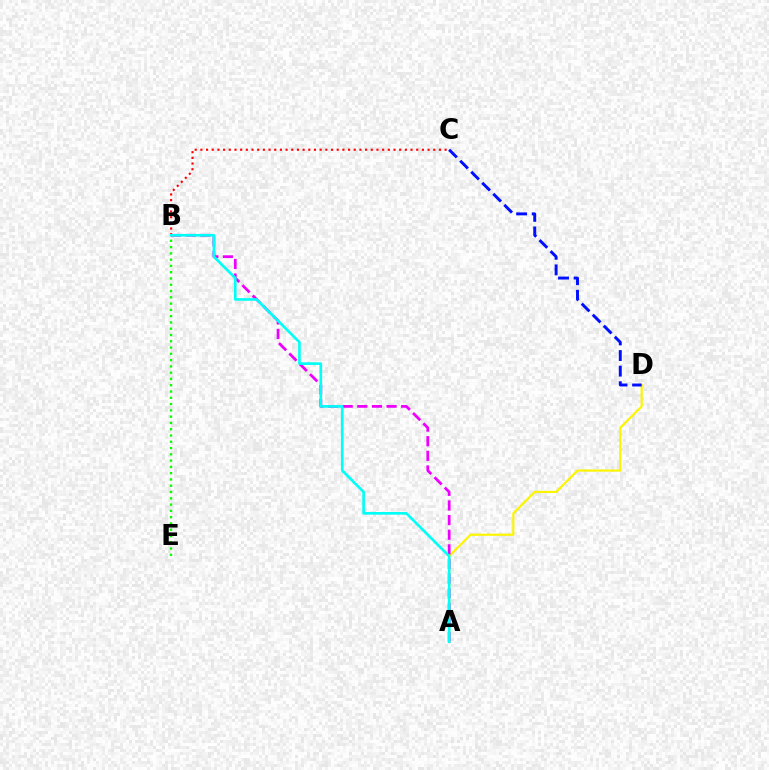{('A', 'D'): [{'color': '#fcf500', 'line_style': 'solid', 'thickness': 1.58}], ('C', 'D'): [{'color': '#0010ff', 'line_style': 'dashed', 'thickness': 2.12}], ('B', 'C'): [{'color': '#ff0000', 'line_style': 'dotted', 'thickness': 1.54}], ('A', 'B'): [{'color': '#ee00ff', 'line_style': 'dashed', 'thickness': 1.99}, {'color': '#00fff6', 'line_style': 'solid', 'thickness': 1.91}], ('B', 'E'): [{'color': '#08ff00', 'line_style': 'dotted', 'thickness': 1.71}]}